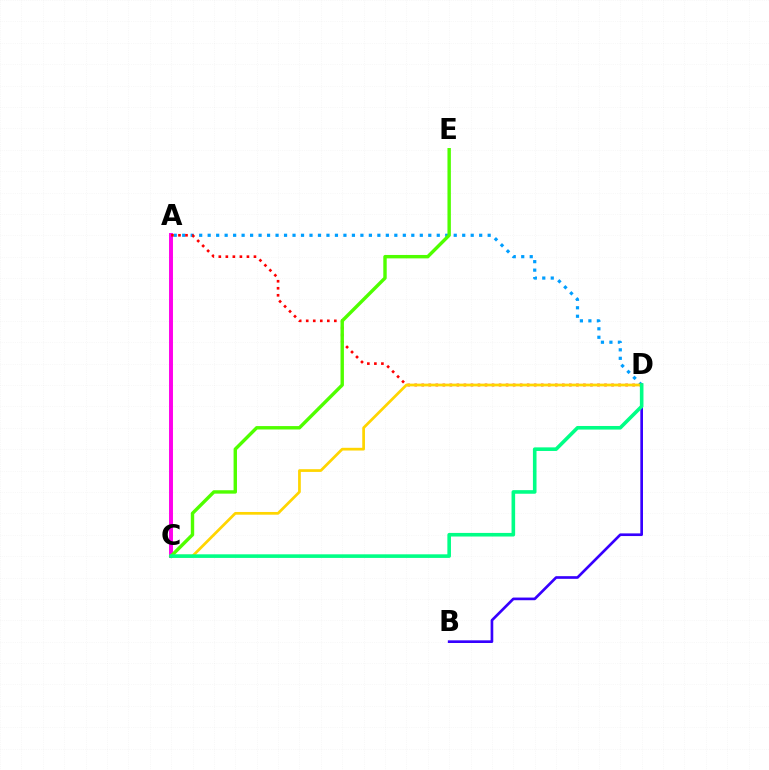{('A', 'D'): [{'color': '#009eff', 'line_style': 'dotted', 'thickness': 2.31}, {'color': '#ff0000', 'line_style': 'dotted', 'thickness': 1.91}], ('A', 'C'): [{'color': '#ff00ed', 'line_style': 'solid', 'thickness': 2.83}], ('C', 'D'): [{'color': '#ffd500', 'line_style': 'solid', 'thickness': 1.96}, {'color': '#00ff86', 'line_style': 'solid', 'thickness': 2.59}], ('B', 'D'): [{'color': '#3700ff', 'line_style': 'solid', 'thickness': 1.92}], ('C', 'E'): [{'color': '#4fff00', 'line_style': 'solid', 'thickness': 2.45}]}